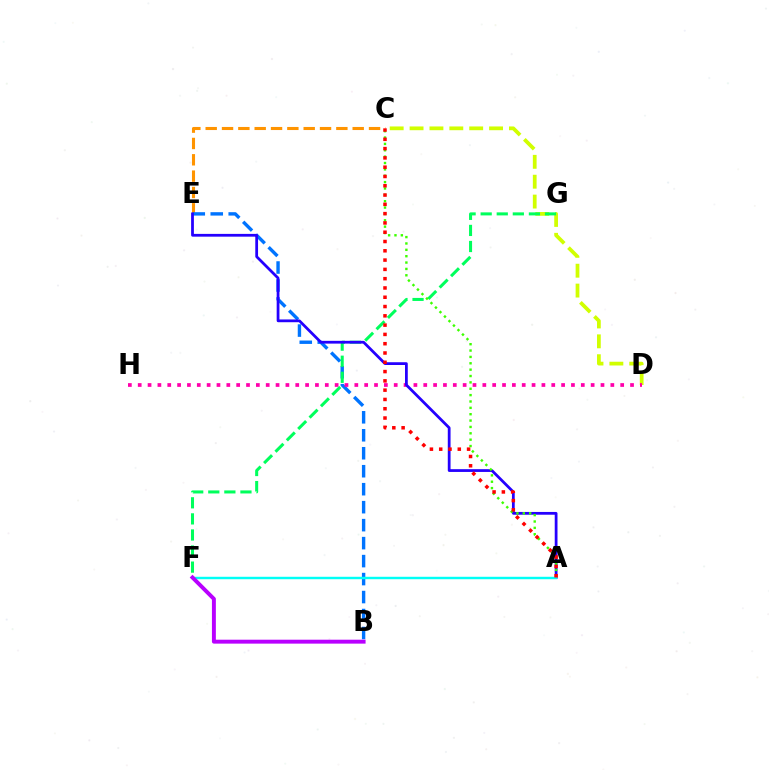{('C', 'D'): [{'color': '#d1ff00', 'line_style': 'dashed', 'thickness': 2.7}], ('C', 'E'): [{'color': '#ff9400', 'line_style': 'dashed', 'thickness': 2.22}], ('B', 'E'): [{'color': '#0074ff', 'line_style': 'dashed', 'thickness': 2.44}], ('D', 'H'): [{'color': '#ff00ac', 'line_style': 'dotted', 'thickness': 2.68}], ('F', 'G'): [{'color': '#00ff5c', 'line_style': 'dashed', 'thickness': 2.18}], ('A', 'E'): [{'color': '#2500ff', 'line_style': 'solid', 'thickness': 1.99}], ('A', 'C'): [{'color': '#3dff00', 'line_style': 'dotted', 'thickness': 1.73}, {'color': '#ff0000', 'line_style': 'dotted', 'thickness': 2.52}], ('A', 'F'): [{'color': '#00fff6', 'line_style': 'solid', 'thickness': 1.76}], ('B', 'F'): [{'color': '#b900ff', 'line_style': 'solid', 'thickness': 2.83}]}